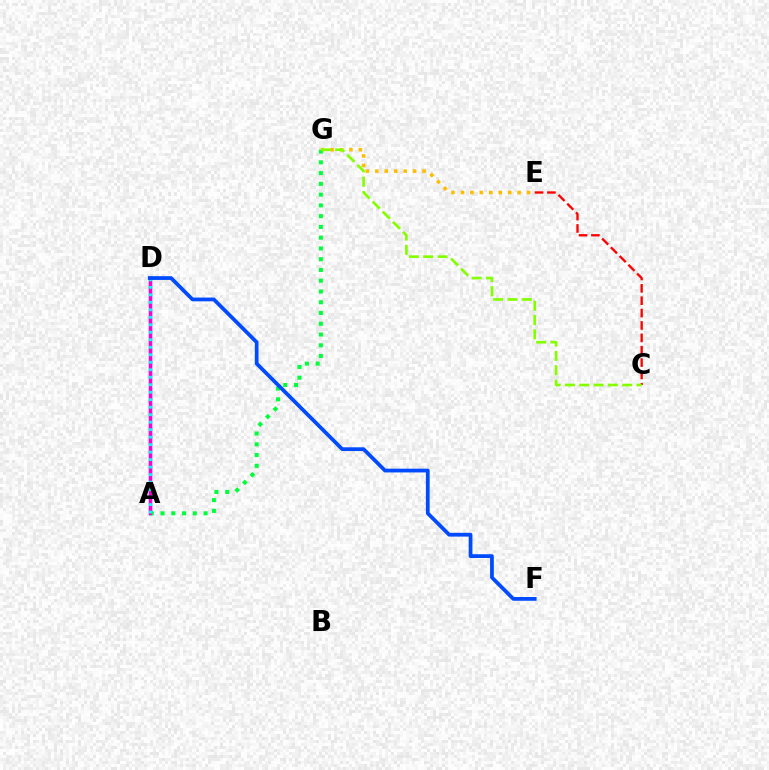{('A', 'D'): [{'color': '#7200ff', 'line_style': 'solid', 'thickness': 2.52}, {'color': '#ff00cf', 'line_style': 'solid', 'thickness': 2.12}, {'color': '#00fff6', 'line_style': 'dotted', 'thickness': 2.04}], ('E', 'G'): [{'color': '#ffbd00', 'line_style': 'dotted', 'thickness': 2.57}], ('C', 'E'): [{'color': '#ff0000', 'line_style': 'dashed', 'thickness': 1.68}], ('A', 'G'): [{'color': '#00ff39', 'line_style': 'dotted', 'thickness': 2.92}], ('C', 'G'): [{'color': '#84ff00', 'line_style': 'dashed', 'thickness': 1.94}], ('D', 'F'): [{'color': '#004bff', 'line_style': 'solid', 'thickness': 2.7}]}